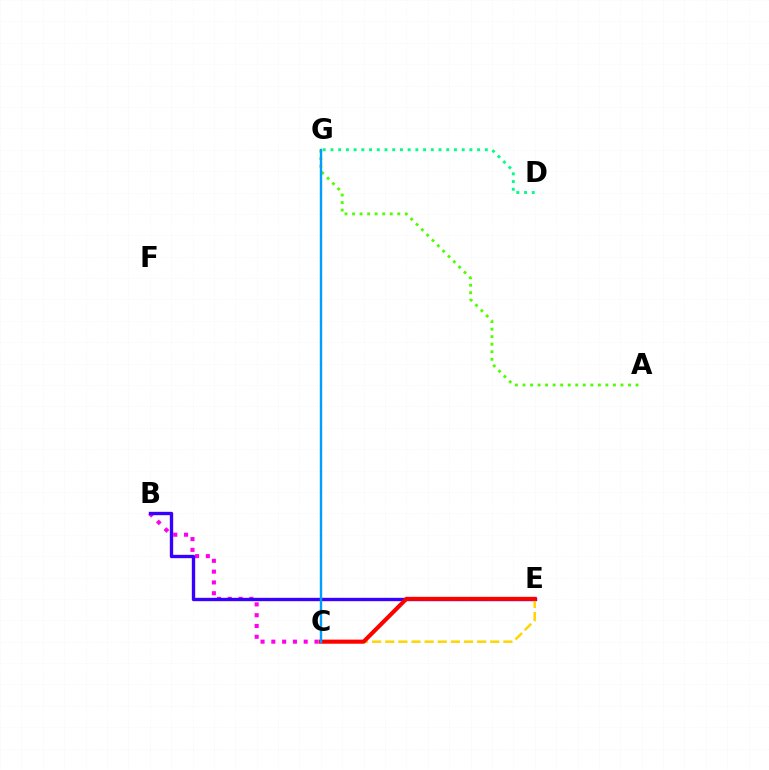{('B', 'C'): [{'color': '#ff00ed', 'line_style': 'dotted', 'thickness': 2.93}], ('B', 'E'): [{'color': '#3700ff', 'line_style': 'solid', 'thickness': 2.42}], ('C', 'E'): [{'color': '#ffd500', 'line_style': 'dashed', 'thickness': 1.78}, {'color': '#ff0000', 'line_style': 'solid', 'thickness': 2.95}], ('D', 'G'): [{'color': '#00ff86', 'line_style': 'dotted', 'thickness': 2.1}], ('A', 'G'): [{'color': '#4fff00', 'line_style': 'dotted', 'thickness': 2.05}], ('C', 'G'): [{'color': '#009eff', 'line_style': 'solid', 'thickness': 1.72}]}